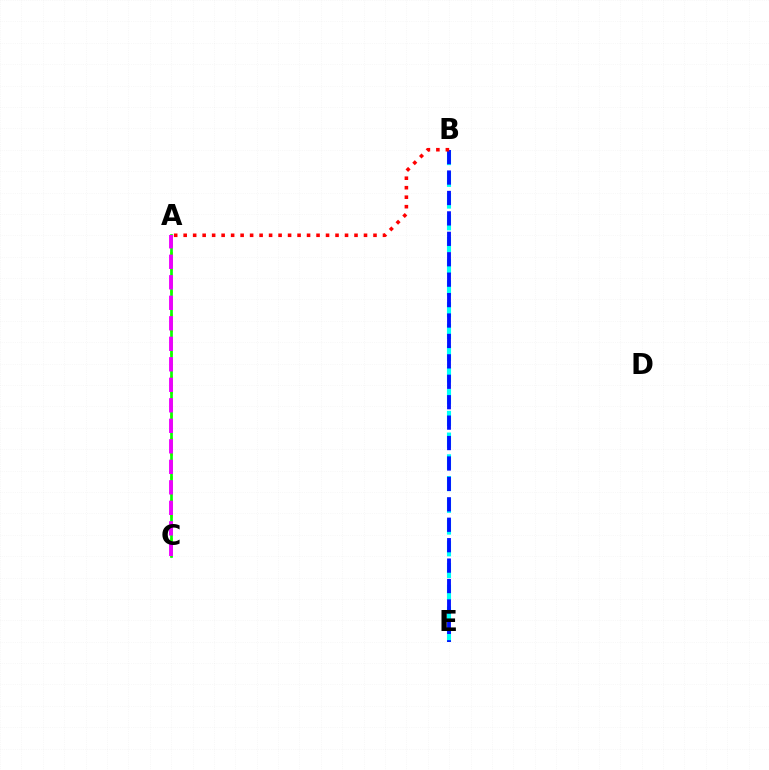{('A', 'C'): [{'color': '#fcf500', 'line_style': 'dotted', 'thickness': 2.1}, {'color': '#08ff00', 'line_style': 'solid', 'thickness': 1.94}, {'color': '#ee00ff', 'line_style': 'dashed', 'thickness': 2.79}], ('B', 'E'): [{'color': '#00fff6', 'line_style': 'dashed', 'thickness': 2.95}, {'color': '#0010ff', 'line_style': 'dashed', 'thickness': 2.77}], ('A', 'B'): [{'color': '#ff0000', 'line_style': 'dotted', 'thickness': 2.58}]}